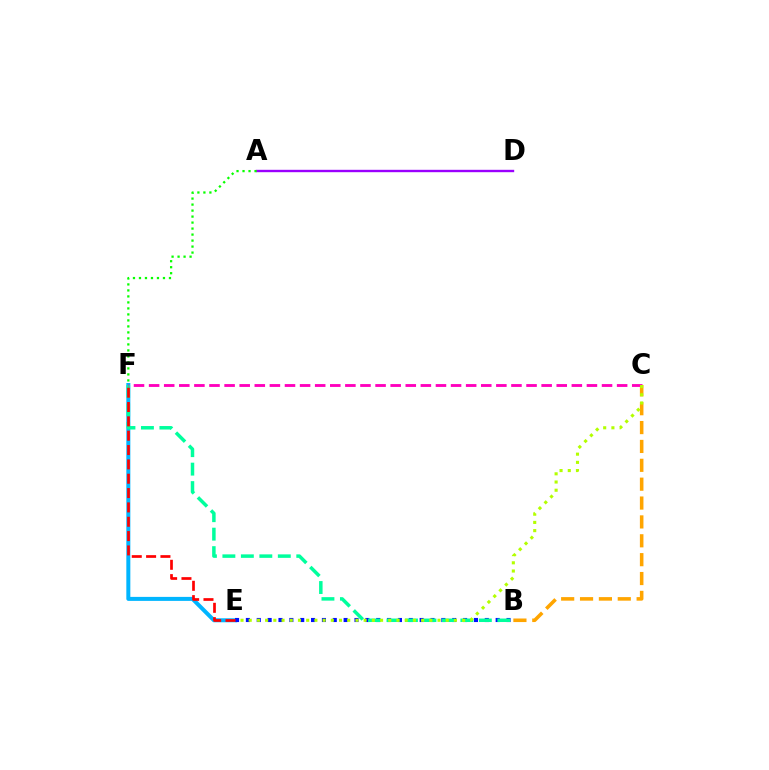{('B', 'C'): [{'color': '#ffa500', 'line_style': 'dashed', 'thickness': 2.56}], ('A', 'D'): [{'color': '#9b00ff', 'line_style': 'solid', 'thickness': 1.71}], ('E', 'F'): [{'color': '#00b5ff', 'line_style': 'solid', 'thickness': 2.88}, {'color': '#ff0000', 'line_style': 'dashed', 'thickness': 1.95}], ('B', 'E'): [{'color': '#0010ff', 'line_style': 'dotted', 'thickness': 2.95}], ('B', 'F'): [{'color': '#00ff9d', 'line_style': 'dashed', 'thickness': 2.51}], ('C', 'F'): [{'color': '#ff00bd', 'line_style': 'dashed', 'thickness': 2.05}], ('A', 'F'): [{'color': '#08ff00', 'line_style': 'dotted', 'thickness': 1.63}], ('C', 'E'): [{'color': '#b3ff00', 'line_style': 'dotted', 'thickness': 2.23}]}